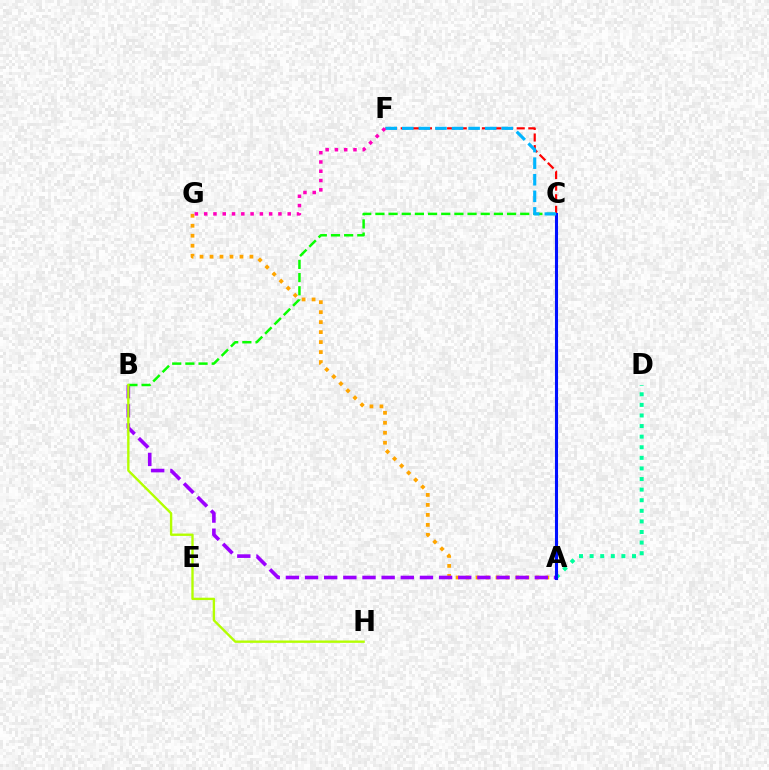{('A', 'G'): [{'color': '#ffa500', 'line_style': 'dotted', 'thickness': 2.71}], ('A', 'B'): [{'color': '#9b00ff', 'line_style': 'dashed', 'thickness': 2.6}], ('B', 'C'): [{'color': '#08ff00', 'line_style': 'dashed', 'thickness': 1.79}], ('B', 'H'): [{'color': '#b3ff00', 'line_style': 'solid', 'thickness': 1.7}], ('A', 'D'): [{'color': '#00ff9d', 'line_style': 'dotted', 'thickness': 2.88}], ('C', 'F'): [{'color': '#ff0000', 'line_style': 'dashed', 'thickness': 1.58}, {'color': '#00b5ff', 'line_style': 'dashed', 'thickness': 2.25}], ('A', 'C'): [{'color': '#0010ff', 'line_style': 'solid', 'thickness': 2.22}], ('F', 'G'): [{'color': '#ff00bd', 'line_style': 'dotted', 'thickness': 2.52}]}